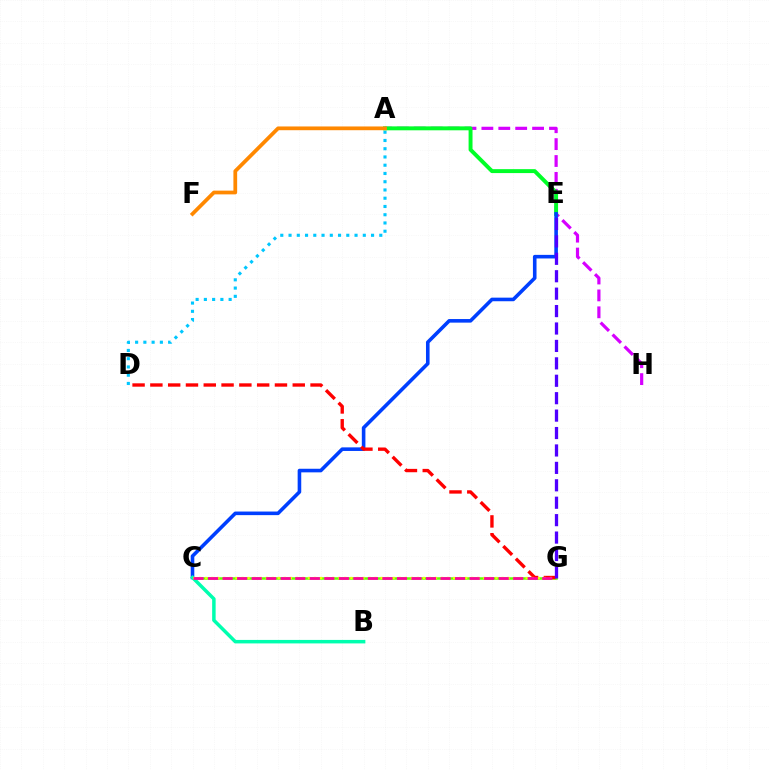{('C', 'G'): [{'color': '#66ff00', 'line_style': 'solid', 'thickness': 1.83}, {'color': '#eeff00', 'line_style': 'dotted', 'thickness': 1.64}, {'color': '#ff00a0', 'line_style': 'dashed', 'thickness': 1.97}], ('A', 'H'): [{'color': '#d600ff', 'line_style': 'dashed', 'thickness': 2.3}], ('A', 'D'): [{'color': '#00c7ff', 'line_style': 'dotted', 'thickness': 2.24}], ('A', 'E'): [{'color': '#00ff27', 'line_style': 'solid', 'thickness': 2.83}], ('C', 'E'): [{'color': '#003fff', 'line_style': 'solid', 'thickness': 2.59}], ('B', 'C'): [{'color': '#00ffaf', 'line_style': 'solid', 'thickness': 2.51}], ('D', 'G'): [{'color': '#ff0000', 'line_style': 'dashed', 'thickness': 2.42}], ('E', 'G'): [{'color': '#4f00ff', 'line_style': 'dashed', 'thickness': 2.37}], ('A', 'F'): [{'color': '#ff8800', 'line_style': 'solid', 'thickness': 2.7}]}